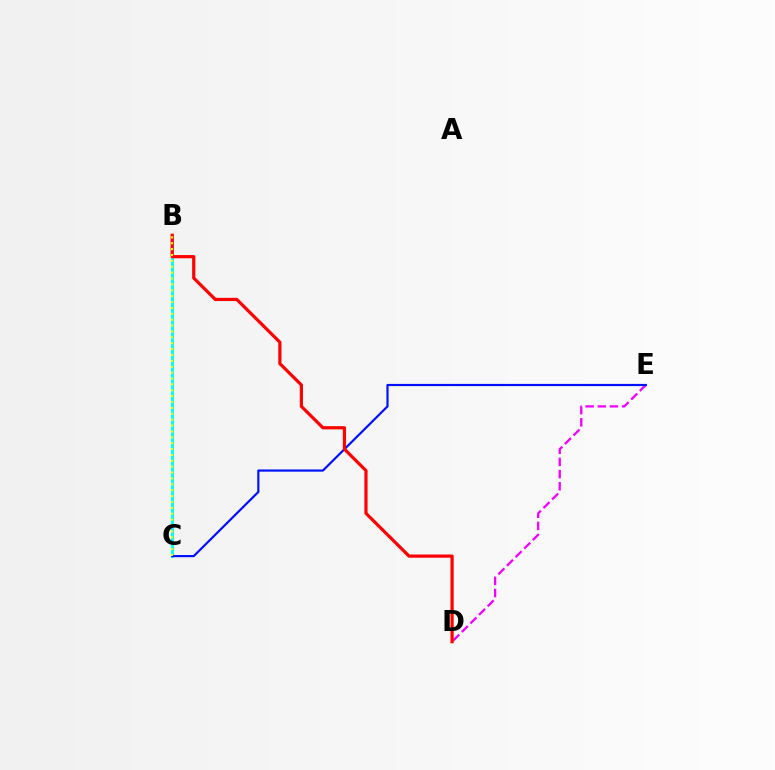{('D', 'E'): [{'color': '#ee00ff', 'line_style': 'dashed', 'thickness': 1.65}], ('B', 'C'): [{'color': '#08ff00', 'line_style': 'dashed', 'thickness': 2.03}, {'color': '#00fff6', 'line_style': 'solid', 'thickness': 2.17}, {'color': '#fcf500', 'line_style': 'dotted', 'thickness': 1.6}], ('C', 'E'): [{'color': '#0010ff', 'line_style': 'solid', 'thickness': 1.57}], ('B', 'D'): [{'color': '#ff0000', 'line_style': 'solid', 'thickness': 2.32}]}